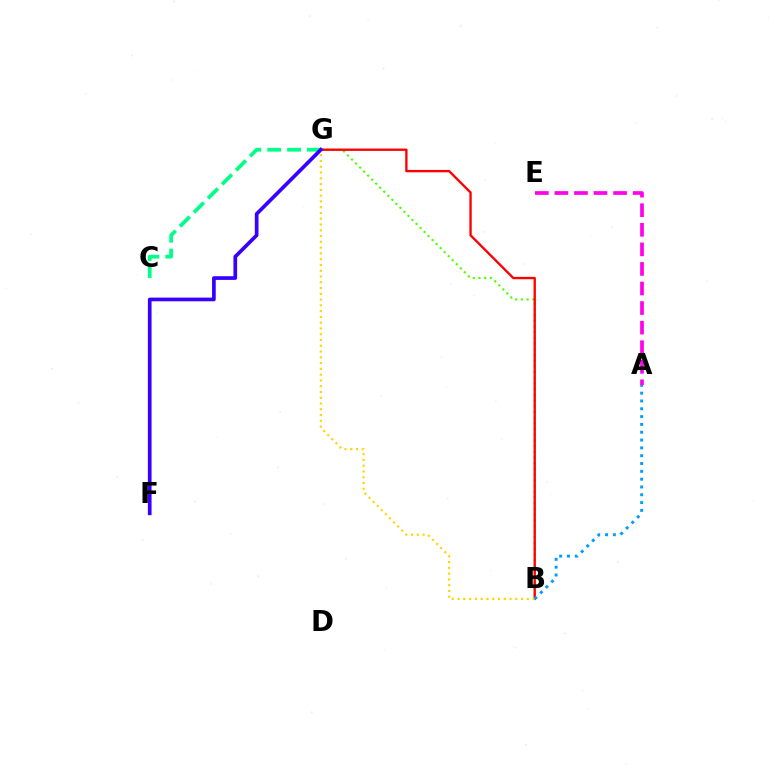{('B', 'G'): [{'color': '#4fff00', 'line_style': 'dotted', 'thickness': 1.55}, {'color': '#ff0000', 'line_style': 'solid', 'thickness': 1.69}, {'color': '#ffd500', 'line_style': 'dotted', 'thickness': 1.57}], ('C', 'G'): [{'color': '#00ff86', 'line_style': 'dashed', 'thickness': 2.7}], ('A', 'E'): [{'color': '#ff00ed', 'line_style': 'dashed', 'thickness': 2.66}], ('A', 'B'): [{'color': '#009eff', 'line_style': 'dotted', 'thickness': 2.12}], ('F', 'G'): [{'color': '#3700ff', 'line_style': 'solid', 'thickness': 2.66}]}